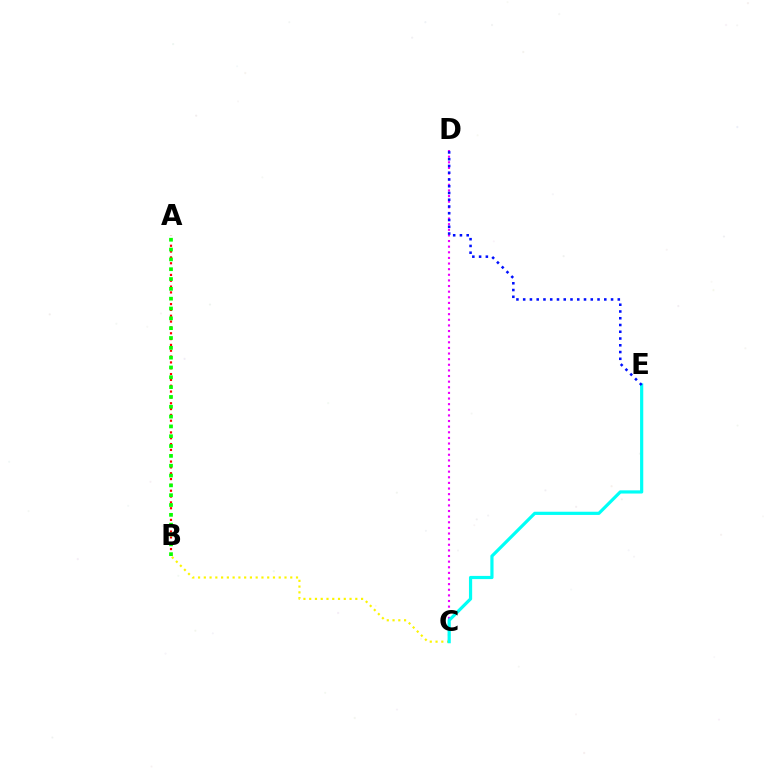{('B', 'C'): [{'color': '#fcf500', 'line_style': 'dotted', 'thickness': 1.57}], ('C', 'D'): [{'color': '#ee00ff', 'line_style': 'dotted', 'thickness': 1.53}], ('C', 'E'): [{'color': '#00fff6', 'line_style': 'solid', 'thickness': 2.3}], ('A', 'B'): [{'color': '#ff0000', 'line_style': 'dotted', 'thickness': 1.58}, {'color': '#08ff00', 'line_style': 'dotted', 'thickness': 2.67}], ('D', 'E'): [{'color': '#0010ff', 'line_style': 'dotted', 'thickness': 1.84}]}